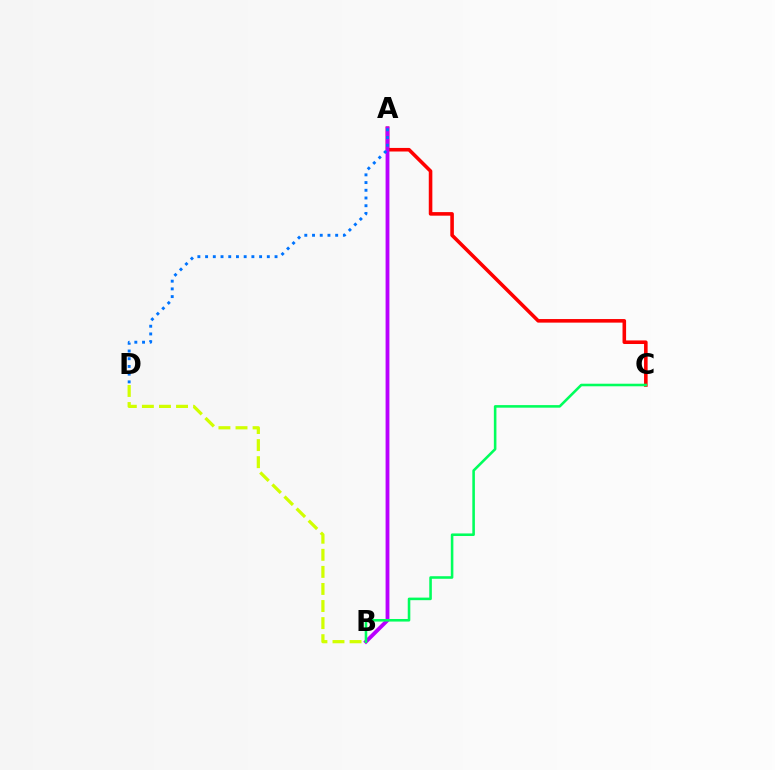{('A', 'C'): [{'color': '#ff0000', 'line_style': 'solid', 'thickness': 2.57}], ('A', 'B'): [{'color': '#b900ff', 'line_style': 'solid', 'thickness': 2.75}], ('A', 'D'): [{'color': '#0074ff', 'line_style': 'dotted', 'thickness': 2.1}], ('B', 'C'): [{'color': '#00ff5c', 'line_style': 'solid', 'thickness': 1.85}], ('B', 'D'): [{'color': '#d1ff00', 'line_style': 'dashed', 'thickness': 2.32}]}